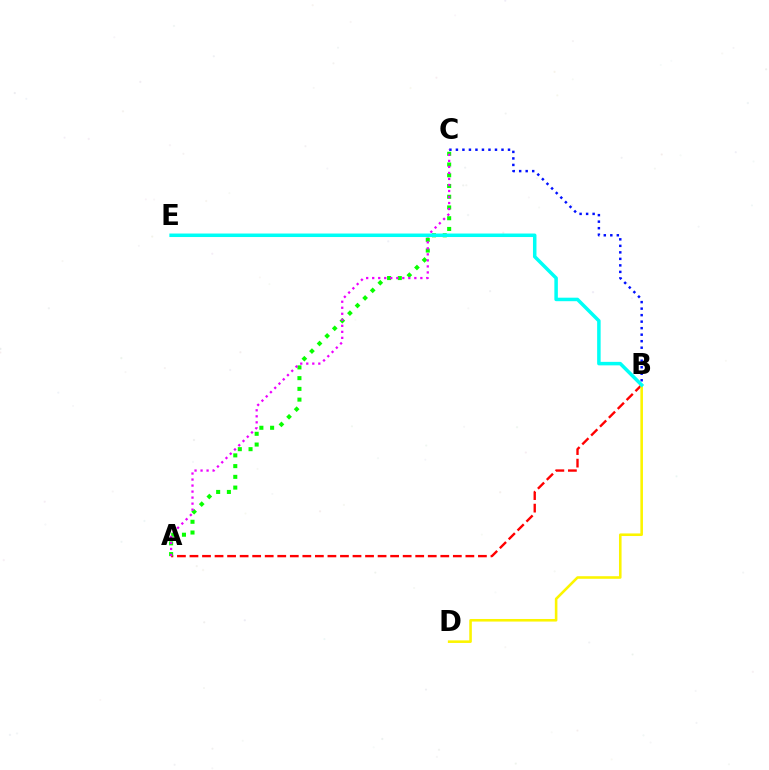{('A', 'B'): [{'color': '#ff0000', 'line_style': 'dashed', 'thickness': 1.7}], ('B', 'C'): [{'color': '#0010ff', 'line_style': 'dotted', 'thickness': 1.77}], ('A', 'C'): [{'color': '#08ff00', 'line_style': 'dotted', 'thickness': 2.92}, {'color': '#ee00ff', 'line_style': 'dotted', 'thickness': 1.64}], ('B', 'D'): [{'color': '#fcf500', 'line_style': 'solid', 'thickness': 1.86}], ('B', 'E'): [{'color': '#00fff6', 'line_style': 'solid', 'thickness': 2.52}]}